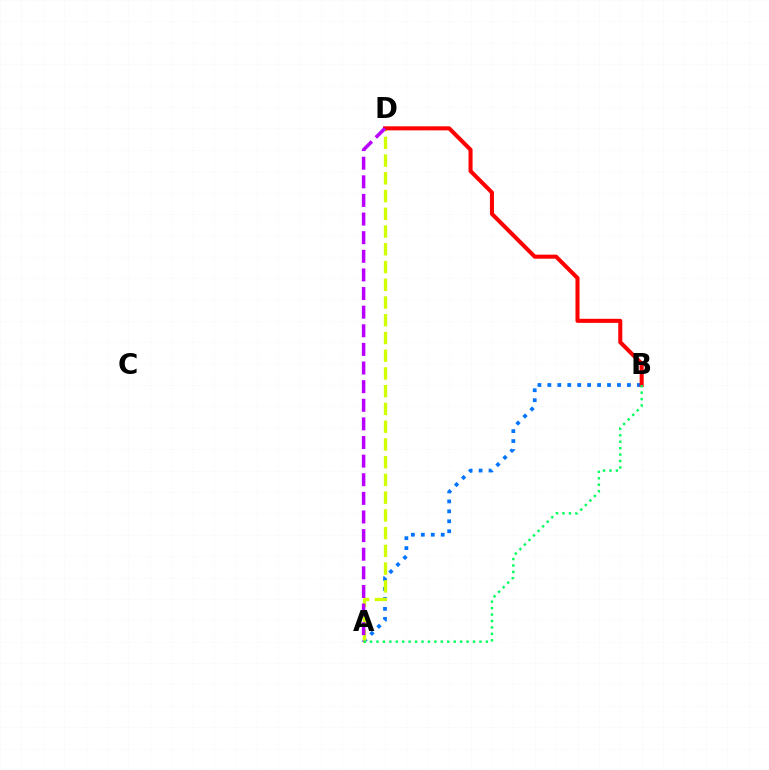{('A', 'B'): [{'color': '#0074ff', 'line_style': 'dotted', 'thickness': 2.7}, {'color': '#00ff5c', 'line_style': 'dotted', 'thickness': 1.75}], ('A', 'D'): [{'color': '#d1ff00', 'line_style': 'dashed', 'thickness': 2.41}, {'color': '#b900ff', 'line_style': 'dashed', 'thickness': 2.53}], ('B', 'D'): [{'color': '#ff0000', 'line_style': 'solid', 'thickness': 2.91}]}